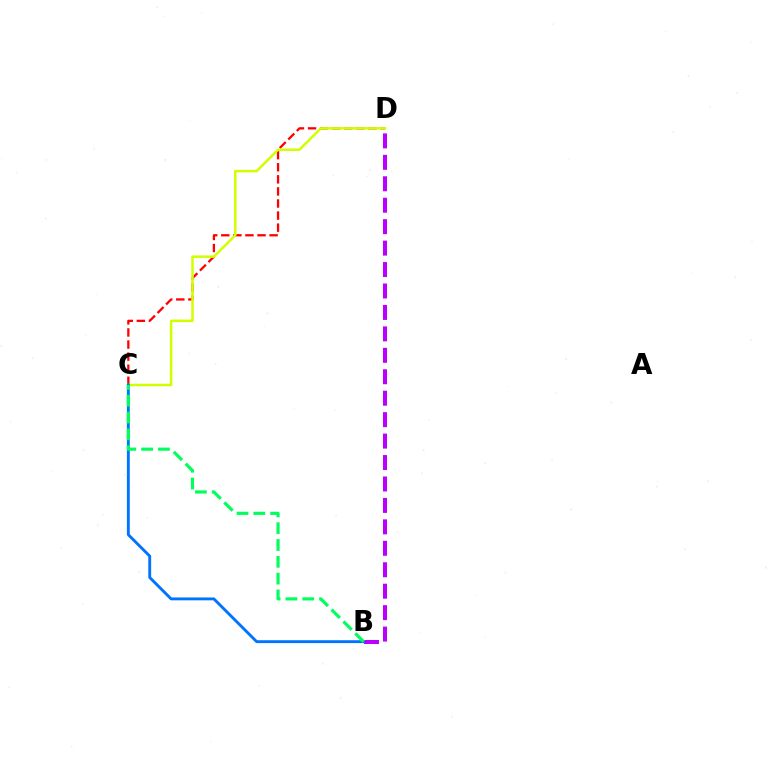{('C', 'D'): [{'color': '#ff0000', 'line_style': 'dashed', 'thickness': 1.64}, {'color': '#d1ff00', 'line_style': 'solid', 'thickness': 1.8}], ('B', 'D'): [{'color': '#b900ff', 'line_style': 'dashed', 'thickness': 2.91}], ('B', 'C'): [{'color': '#0074ff', 'line_style': 'solid', 'thickness': 2.07}, {'color': '#00ff5c', 'line_style': 'dashed', 'thickness': 2.28}]}